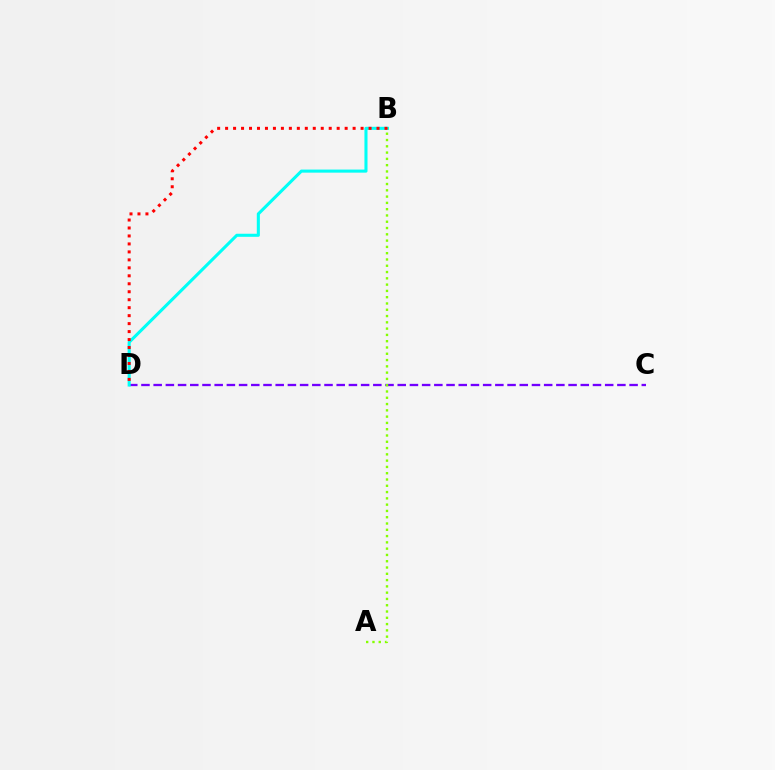{('C', 'D'): [{'color': '#7200ff', 'line_style': 'dashed', 'thickness': 1.66}], ('B', 'D'): [{'color': '#00fff6', 'line_style': 'solid', 'thickness': 2.21}, {'color': '#ff0000', 'line_style': 'dotted', 'thickness': 2.17}], ('A', 'B'): [{'color': '#84ff00', 'line_style': 'dotted', 'thickness': 1.71}]}